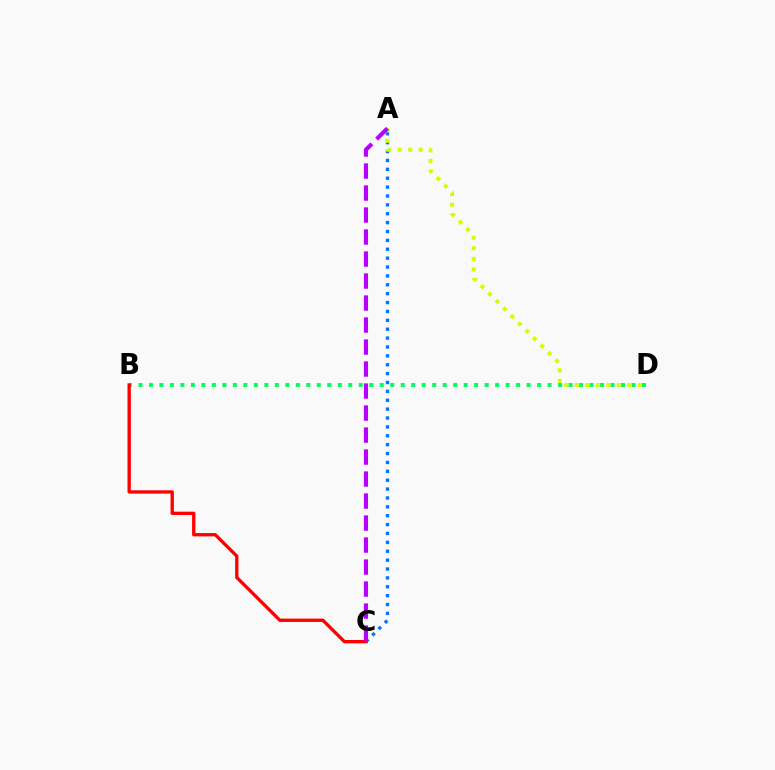{('B', 'D'): [{'color': '#00ff5c', 'line_style': 'dotted', 'thickness': 2.85}], ('A', 'C'): [{'color': '#0074ff', 'line_style': 'dotted', 'thickness': 2.41}, {'color': '#b900ff', 'line_style': 'dashed', 'thickness': 2.99}], ('B', 'C'): [{'color': '#ff0000', 'line_style': 'solid', 'thickness': 2.4}], ('A', 'D'): [{'color': '#d1ff00', 'line_style': 'dotted', 'thickness': 2.86}]}